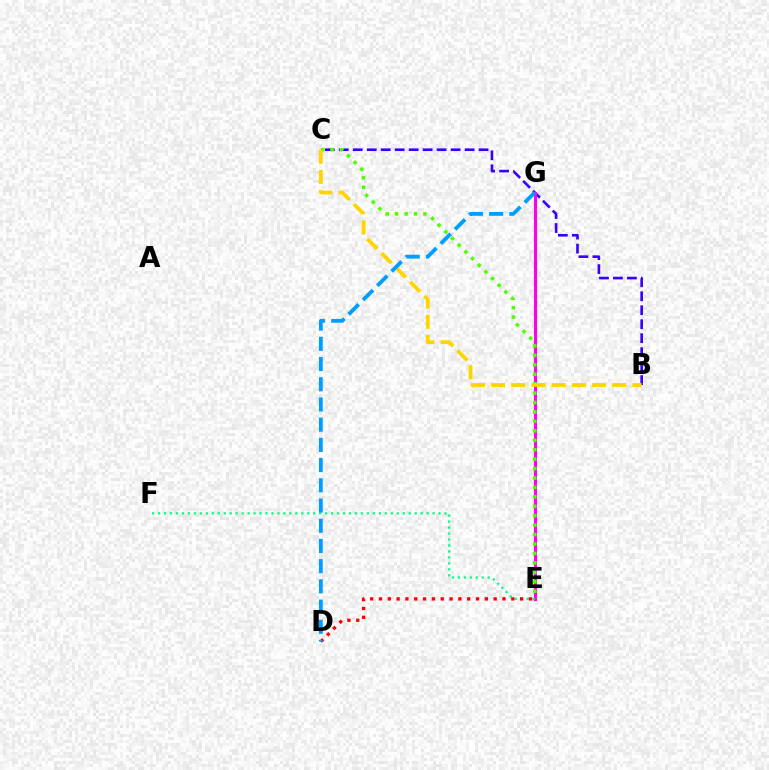{('B', 'C'): [{'color': '#3700ff', 'line_style': 'dashed', 'thickness': 1.9}, {'color': '#ffd500', 'line_style': 'dashed', 'thickness': 2.74}], ('E', 'G'): [{'color': '#ff00ed', 'line_style': 'solid', 'thickness': 2.22}], ('C', 'E'): [{'color': '#4fff00', 'line_style': 'dotted', 'thickness': 2.56}], ('E', 'F'): [{'color': '#00ff86', 'line_style': 'dotted', 'thickness': 1.62}], ('D', 'E'): [{'color': '#ff0000', 'line_style': 'dotted', 'thickness': 2.4}], ('D', 'G'): [{'color': '#009eff', 'line_style': 'dashed', 'thickness': 2.75}]}